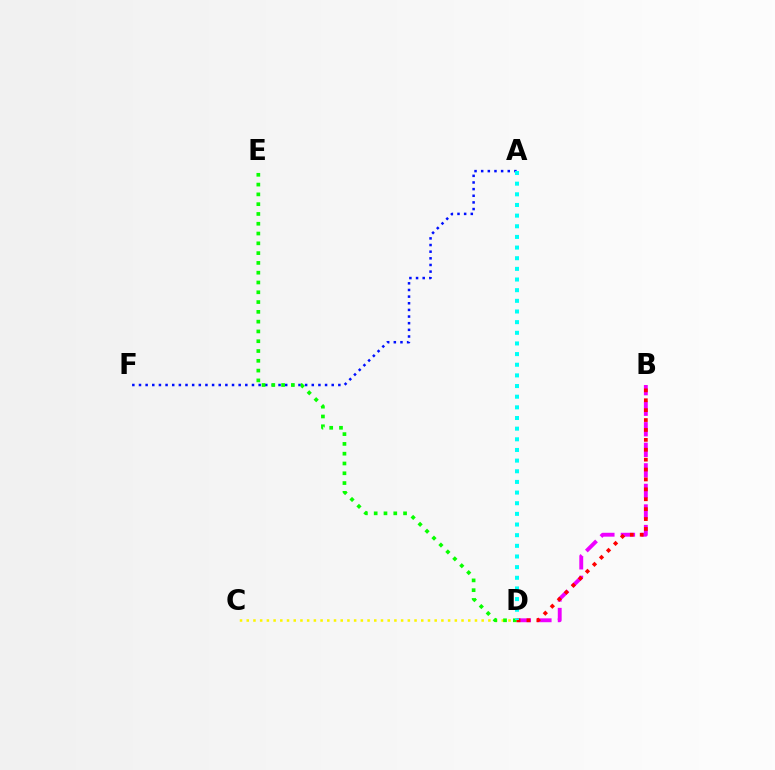{('A', 'F'): [{'color': '#0010ff', 'line_style': 'dotted', 'thickness': 1.81}], ('B', 'D'): [{'color': '#ee00ff', 'line_style': 'dashed', 'thickness': 2.79}, {'color': '#ff0000', 'line_style': 'dotted', 'thickness': 2.69}], ('C', 'D'): [{'color': '#fcf500', 'line_style': 'dotted', 'thickness': 1.82}], ('D', 'E'): [{'color': '#08ff00', 'line_style': 'dotted', 'thickness': 2.66}], ('A', 'D'): [{'color': '#00fff6', 'line_style': 'dotted', 'thickness': 2.89}]}